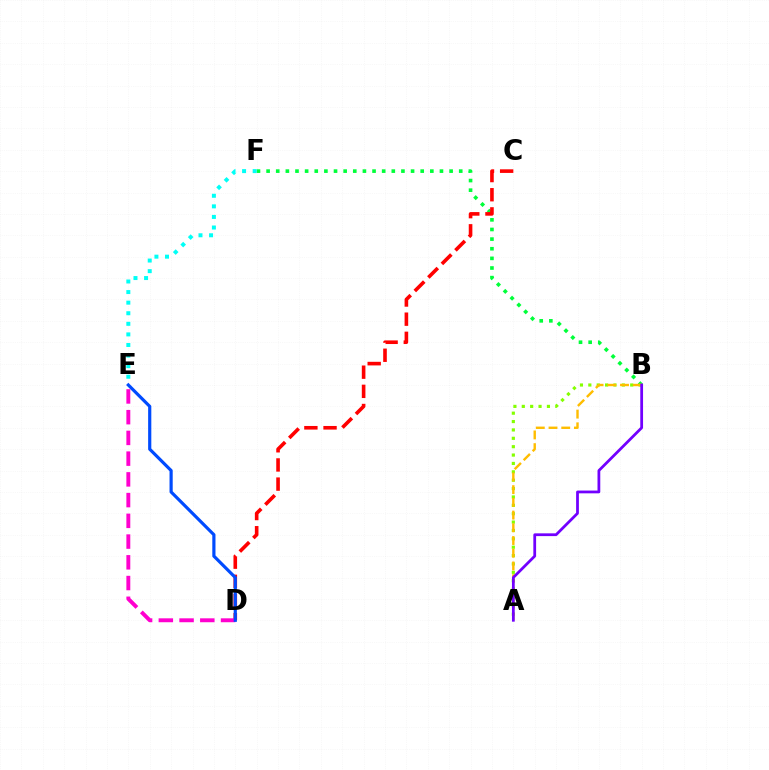{('B', 'F'): [{'color': '#00ff39', 'line_style': 'dotted', 'thickness': 2.62}], ('E', 'F'): [{'color': '#00fff6', 'line_style': 'dotted', 'thickness': 2.88}], ('A', 'B'): [{'color': '#84ff00', 'line_style': 'dotted', 'thickness': 2.28}, {'color': '#ffbd00', 'line_style': 'dashed', 'thickness': 1.73}, {'color': '#7200ff', 'line_style': 'solid', 'thickness': 1.99}], ('C', 'D'): [{'color': '#ff0000', 'line_style': 'dashed', 'thickness': 2.6}], ('D', 'E'): [{'color': '#ff00cf', 'line_style': 'dashed', 'thickness': 2.82}, {'color': '#004bff', 'line_style': 'solid', 'thickness': 2.29}]}